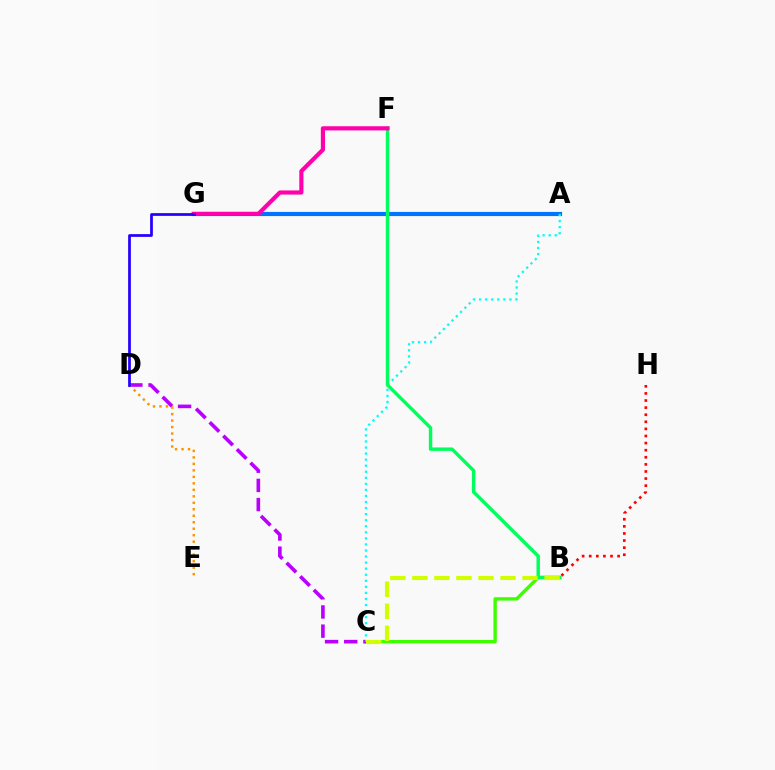{('A', 'G'): [{'color': '#0074ff', 'line_style': 'solid', 'thickness': 2.99}], ('B', 'C'): [{'color': '#3dff00', 'line_style': 'solid', 'thickness': 2.41}, {'color': '#d1ff00', 'line_style': 'dashed', 'thickness': 2.99}], ('B', 'H'): [{'color': '#ff0000', 'line_style': 'dotted', 'thickness': 1.93}], ('C', 'D'): [{'color': '#b900ff', 'line_style': 'dashed', 'thickness': 2.61}], ('A', 'C'): [{'color': '#00fff6', 'line_style': 'dotted', 'thickness': 1.65}], ('B', 'F'): [{'color': '#00ff5c', 'line_style': 'solid', 'thickness': 2.46}], ('F', 'G'): [{'color': '#ff00ac', 'line_style': 'solid', 'thickness': 2.99}], ('D', 'E'): [{'color': '#ff9400', 'line_style': 'dotted', 'thickness': 1.76}], ('D', 'G'): [{'color': '#2500ff', 'line_style': 'solid', 'thickness': 1.97}]}